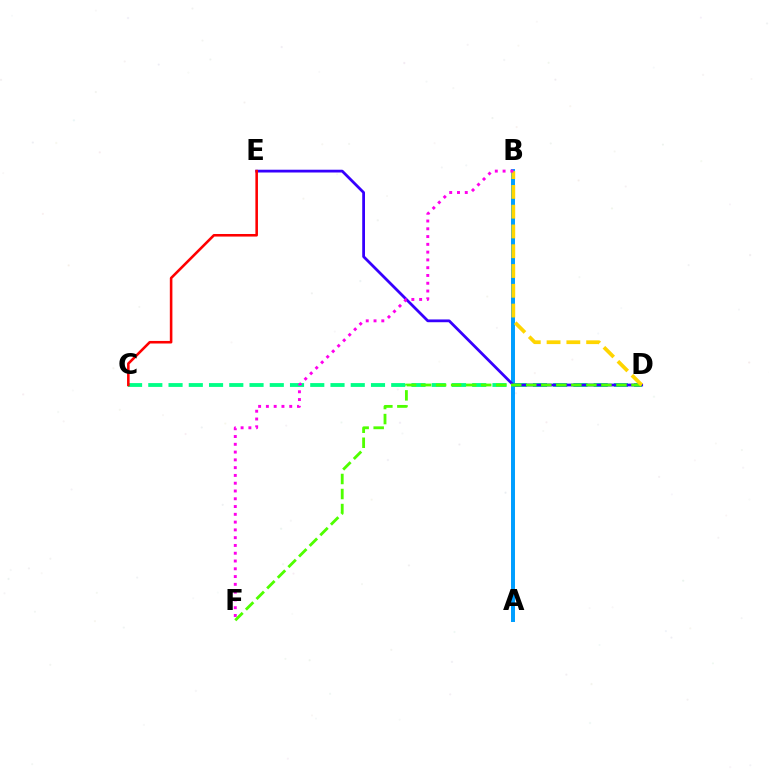{('A', 'B'): [{'color': '#009eff', 'line_style': 'solid', 'thickness': 2.86}], ('C', 'D'): [{'color': '#00ff86', 'line_style': 'dashed', 'thickness': 2.75}], ('D', 'E'): [{'color': '#3700ff', 'line_style': 'solid', 'thickness': 2.0}], ('D', 'F'): [{'color': '#4fff00', 'line_style': 'dashed', 'thickness': 2.04}], ('C', 'E'): [{'color': '#ff0000', 'line_style': 'solid', 'thickness': 1.85}], ('B', 'D'): [{'color': '#ffd500', 'line_style': 'dashed', 'thickness': 2.69}], ('B', 'F'): [{'color': '#ff00ed', 'line_style': 'dotted', 'thickness': 2.11}]}